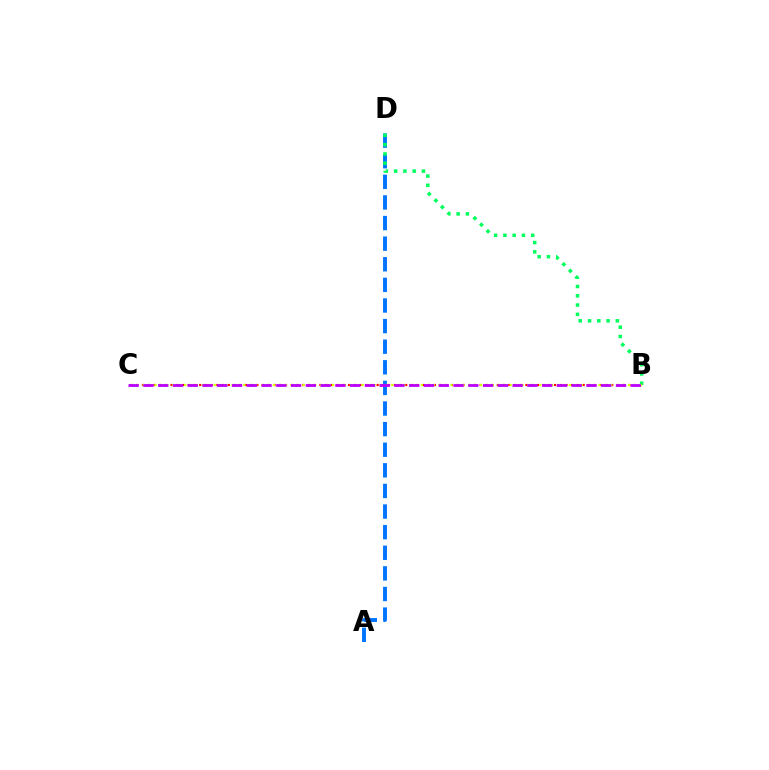{('A', 'D'): [{'color': '#0074ff', 'line_style': 'dashed', 'thickness': 2.8}], ('B', 'C'): [{'color': '#ff0000', 'line_style': 'dotted', 'thickness': 1.56}, {'color': '#d1ff00', 'line_style': 'dotted', 'thickness': 1.61}, {'color': '#b900ff', 'line_style': 'dashed', 'thickness': 2.01}], ('B', 'D'): [{'color': '#00ff5c', 'line_style': 'dotted', 'thickness': 2.52}]}